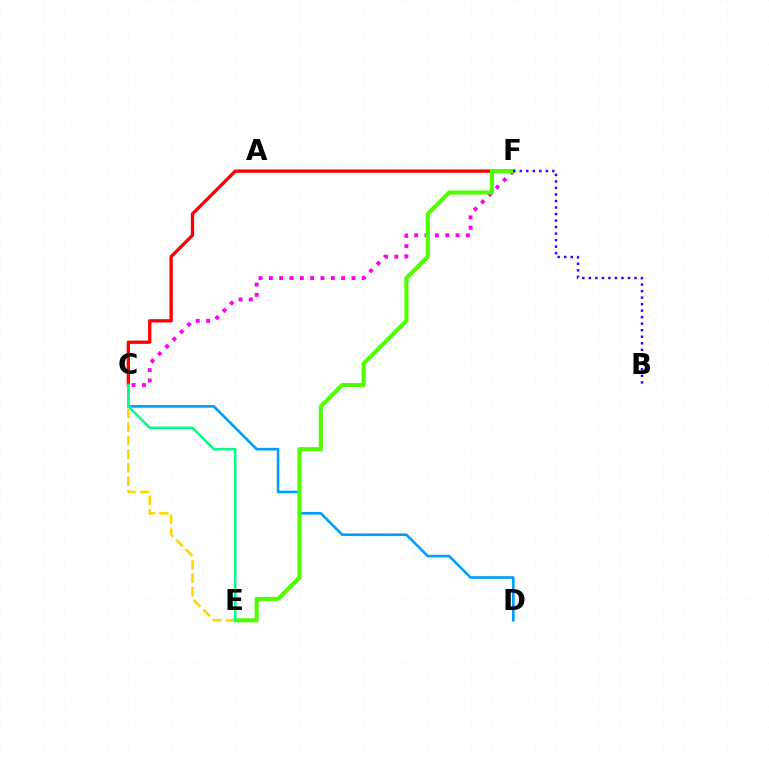{('C', 'F'): [{'color': '#ff0000', 'line_style': 'solid', 'thickness': 2.38}, {'color': '#ff00ed', 'line_style': 'dotted', 'thickness': 2.81}], ('C', 'D'): [{'color': '#009eff', 'line_style': 'solid', 'thickness': 1.89}], ('E', 'F'): [{'color': '#4fff00', 'line_style': 'solid', 'thickness': 2.95}], ('B', 'F'): [{'color': '#3700ff', 'line_style': 'dotted', 'thickness': 1.77}], ('C', 'E'): [{'color': '#ffd500', 'line_style': 'dashed', 'thickness': 1.84}, {'color': '#00ff86', 'line_style': 'solid', 'thickness': 1.76}]}